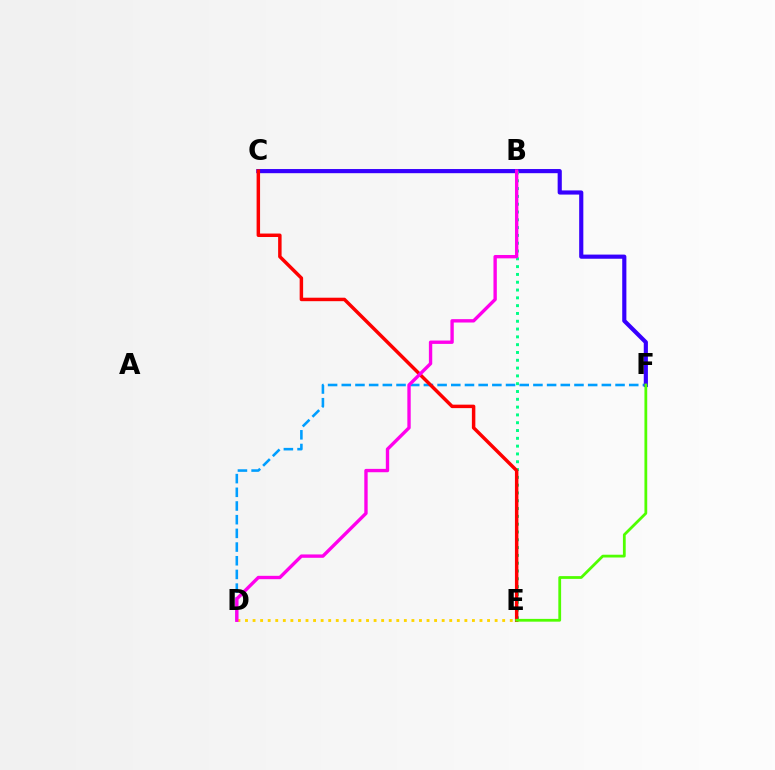{('D', 'F'): [{'color': '#009eff', 'line_style': 'dashed', 'thickness': 1.86}], ('C', 'F'): [{'color': '#3700ff', 'line_style': 'solid', 'thickness': 2.99}], ('B', 'E'): [{'color': '#00ff86', 'line_style': 'dotted', 'thickness': 2.12}], ('C', 'E'): [{'color': '#ff0000', 'line_style': 'solid', 'thickness': 2.5}], ('D', 'E'): [{'color': '#ffd500', 'line_style': 'dotted', 'thickness': 2.06}], ('B', 'D'): [{'color': '#ff00ed', 'line_style': 'solid', 'thickness': 2.42}], ('E', 'F'): [{'color': '#4fff00', 'line_style': 'solid', 'thickness': 2.0}]}